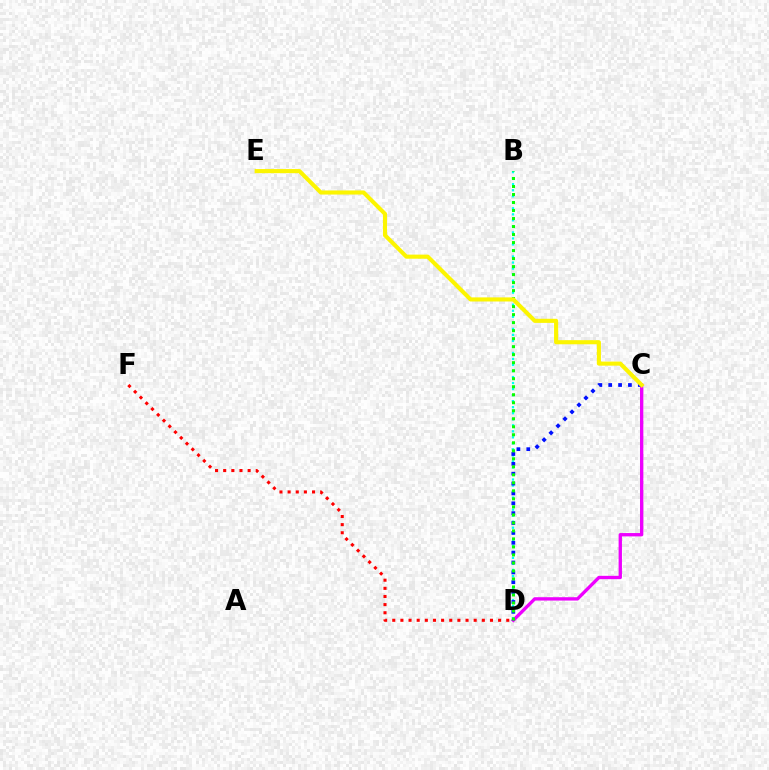{('B', 'D'): [{'color': '#00fff6', 'line_style': 'dotted', 'thickness': 1.64}, {'color': '#08ff00', 'line_style': 'dotted', 'thickness': 2.18}], ('D', 'F'): [{'color': '#ff0000', 'line_style': 'dotted', 'thickness': 2.21}], ('C', 'D'): [{'color': '#ee00ff', 'line_style': 'solid', 'thickness': 2.4}, {'color': '#0010ff', 'line_style': 'dotted', 'thickness': 2.68}], ('C', 'E'): [{'color': '#fcf500', 'line_style': 'solid', 'thickness': 2.96}]}